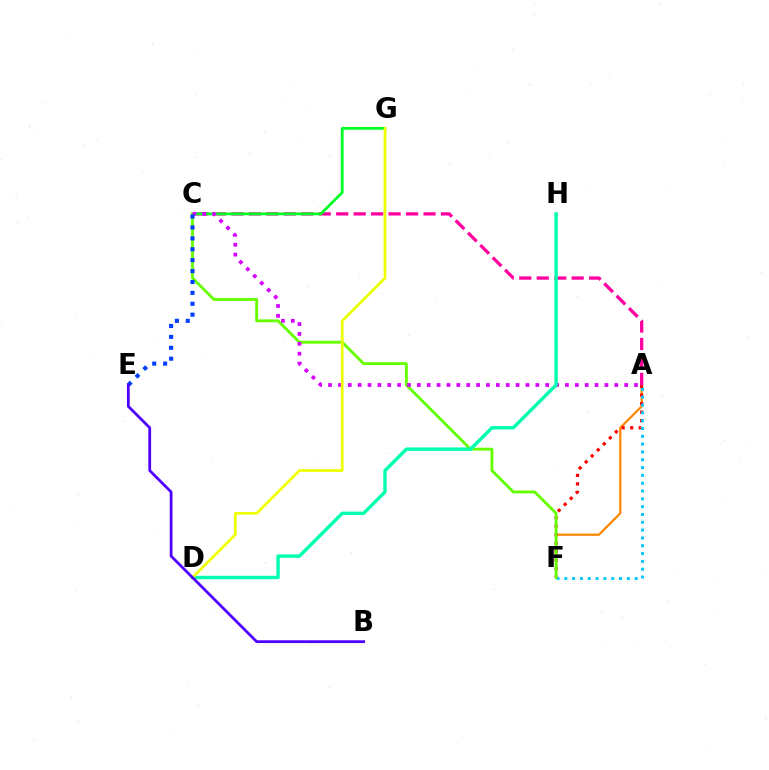{('A', 'F'): [{'color': '#ff8800', 'line_style': 'solid', 'thickness': 1.62}, {'color': '#ff0000', 'line_style': 'dotted', 'thickness': 2.32}, {'color': '#00c7ff', 'line_style': 'dotted', 'thickness': 2.12}], ('A', 'C'): [{'color': '#ff00a0', 'line_style': 'dashed', 'thickness': 2.37}, {'color': '#d600ff', 'line_style': 'dotted', 'thickness': 2.68}], ('C', 'G'): [{'color': '#00ff27', 'line_style': 'solid', 'thickness': 2.0}], ('C', 'F'): [{'color': '#66ff00', 'line_style': 'solid', 'thickness': 2.07}], ('D', 'H'): [{'color': '#00ffaf', 'line_style': 'solid', 'thickness': 2.45}], ('C', 'E'): [{'color': '#003fff', 'line_style': 'dotted', 'thickness': 2.96}], ('D', 'G'): [{'color': '#eeff00', 'line_style': 'solid', 'thickness': 1.97}], ('B', 'E'): [{'color': '#4f00ff', 'line_style': 'solid', 'thickness': 2.0}]}